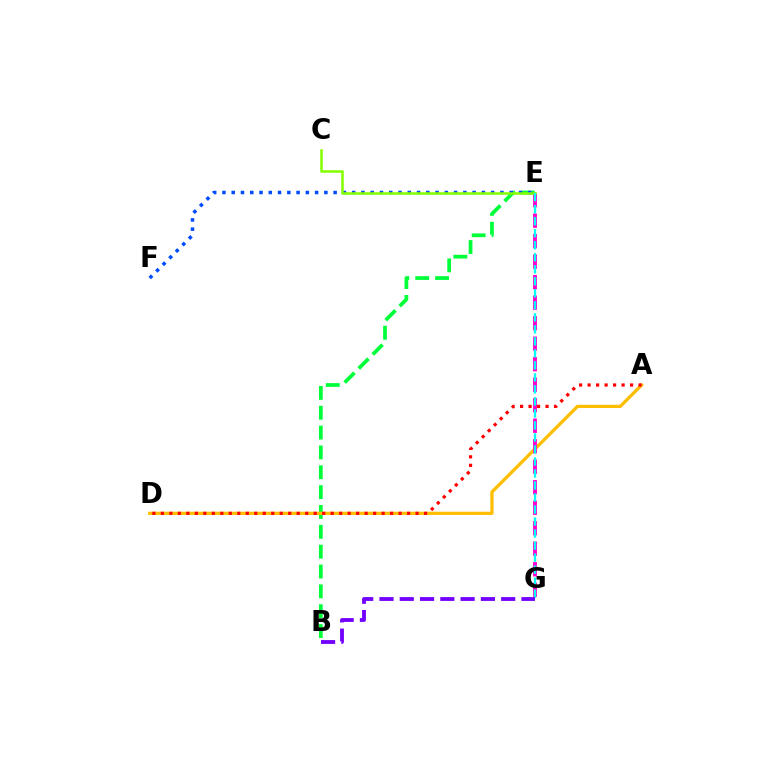{('B', 'E'): [{'color': '#00ff39', 'line_style': 'dashed', 'thickness': 2.7}], ('E', 'F'): [{'color': '#004bff', 'line_style': 'dotted', 'thickness': 2.52}], ('A', 'D'): [{'color': '#ffbd00', 'line_style': 'solid', 'thickness': 2.34}, {'color': '#ff0000', 'line_style': 'dotted', 'thickness': 2.31}], ('E', 'G'): [{'color': '#ff00cf', 'line_style': 'dashed', 'thickness': 2.79}, {'color': '#00fff6', 'line_style': 'dashed', 'thickness': 1.63}], ('C', 'E'): [{'color': '#84ff00', 'line_style': 'solid', 'thickness': 1.83}], ('B', 'G'): [{'color': '#7200ff', 'line_style': 'dashed', 'thickness': 2.76}]}